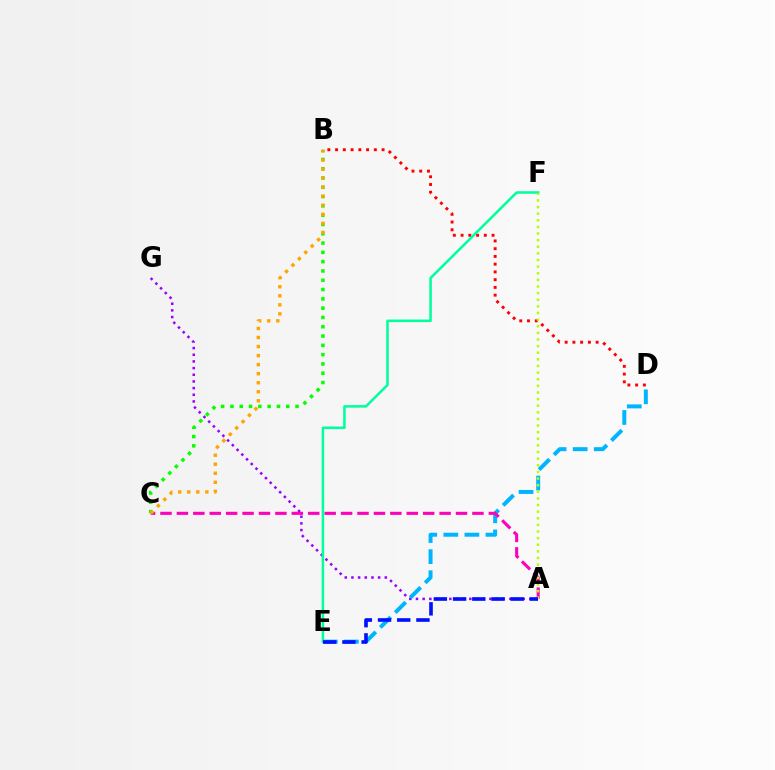{('A', 'G'): [{'color': '#9b00ff', 'line_style': 'dotted', 'thickness': 1.81}], ('D', 'E'): [{'color': '#00b5ff', 'line_style': 'dashed', 'thickness': 2.86}], ('A', 'C'): [{'color': '#ff00bd', 'line_style': 'dashed', 'thickness': 2.23}], ('B', 'D'): [{'color': '#ff0000', 'line_style': 'dotted', 'thickness': 2.1}], ('E', 'F'): [{'color': '#00ff9d', 'line_style': 'solid', 'thickness': 1.83}], ('A', 'F'): [{'color': '#b3ff00', 'line_style': 'dotted', 'thickness': 1.8}], ('A', 'E'): [{'color': '#0010ff', 'line_style': 'dashed', 'thickness': 2.61}], ('B', 'C'): [{'color': '#08ff00', 'line_style': 'dotted', 'thickness': 2.53}, {'color': '#ffa500', 'line_style': 'dotted', 'thickness': 2.46}]}